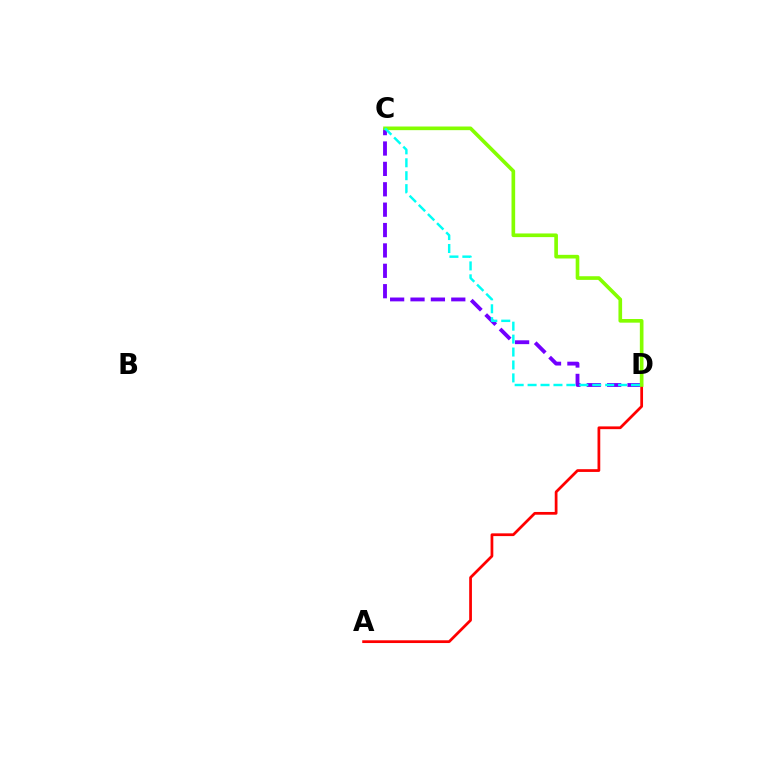{('C', 'D'): [{'color': '#7200ff', 'line_style': 'dashed', 'thickness': 2.77}, {'color': '#84ff00', 'line_style': 'solid', 'thickness': 2.63}, {'color': '#00fff6', 'line_style': 'dashed', 'thickness': 1.76}], ('A', 'D'): [{'color': '#ff0000', 'line_style': 'solid', 'thickness': 1.98}]}